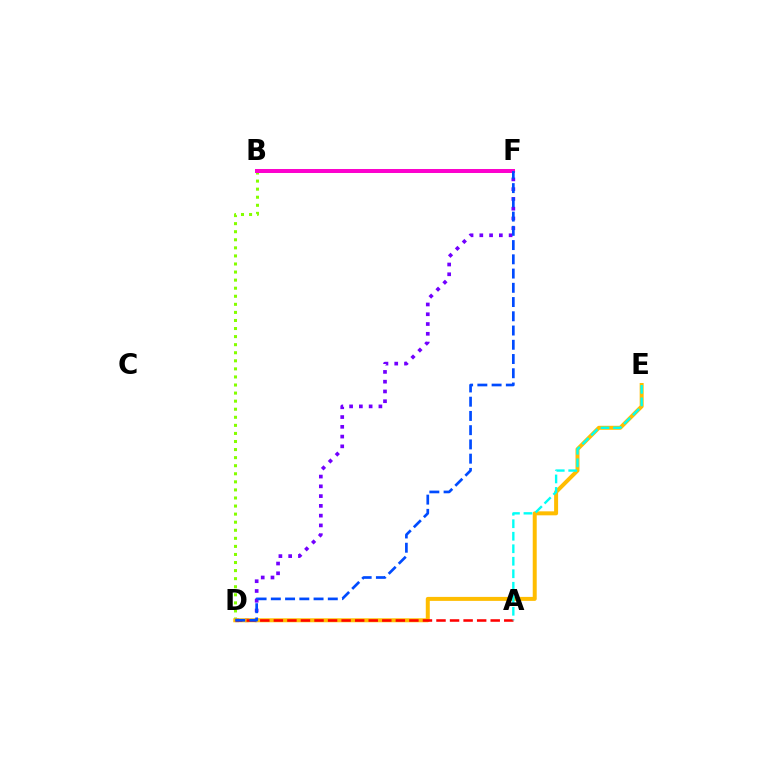{('B', 'D'): [{'color': '#84ff00', 'line_style': 'dotted', 'thickness': 2.19}], ('D', 'F'): [{'color': '#7200ff', 'line_style': 'dotted', 'thickness': 2.65}, {'color': '#004bff', 'line_style': 'dashed', 'thickness': 1.93}], ('D', 'E'): [{'color': '#ffbd00', 'line_style': 'solid', 'thickness': 2.87}], ('B', 'F'): [{'color': '#00ff39', 'line_style': 'solid', 'thickness': 2.68}, {'color': '#ff00cf', 'line_style': 'solid', 'thickness': 2.85}], ('A', 'D'): [{'color': '#ff0000', 'line_style': 'dashed', 'thickness': 1.84}], ('A', 'E'): [{'color': '#00fff6', 'line_style': 'dashed', 'thickness': 1.7}]}